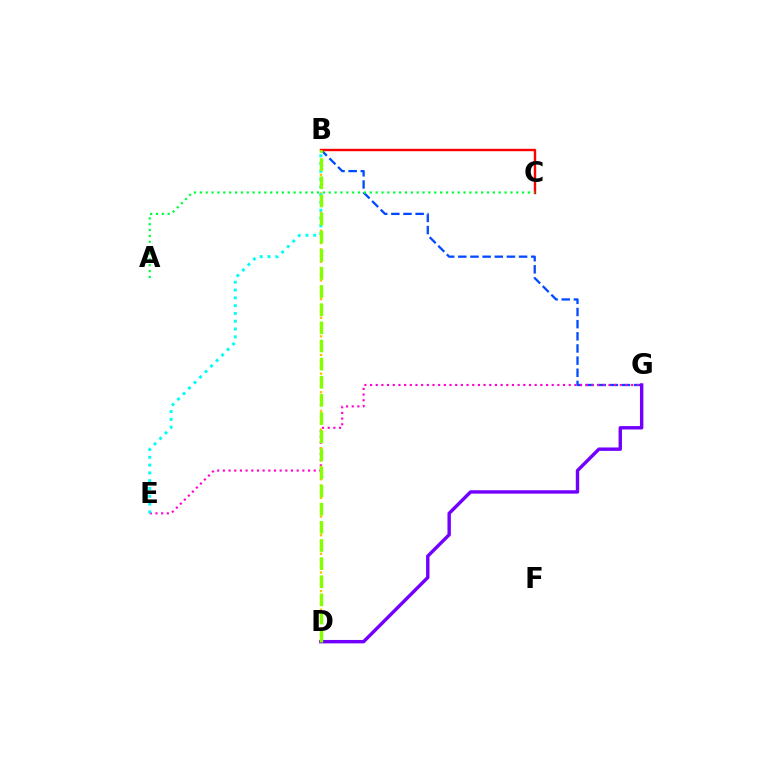{('B', 'G'): [{'color': '#004bff', 'line_style': 'dashed', 'thickness': 1.65}], ('B', 'C'): [{'color': '#ff0000', 'line_style': 'solid', 'thickness': 1.73}], ('E', 'G'): [{'color': '#ff00cf', 'line_style': 'dotted', 'thickness': 1.54}], ('B', 'D'): [{'color': '#ffbd00', 'line_style': 'dotted', 'thickness': 1.69}, {'color': '#84ff00', 'line_style': 'dashed', 'thickness': 2.46}], ('B', 'E'): [{'color': '#00fff6', 'line_style': 'dotted', 'thickness': 2.12}], ('A', 'C'): [{'color': '#00ff39', 'line_style': 'dotted', 'thickness': 1.59}], ('D', 'G'): [{'color': '#7200ff', 'line_style': 'solid', 'thickness': 2.45}]}